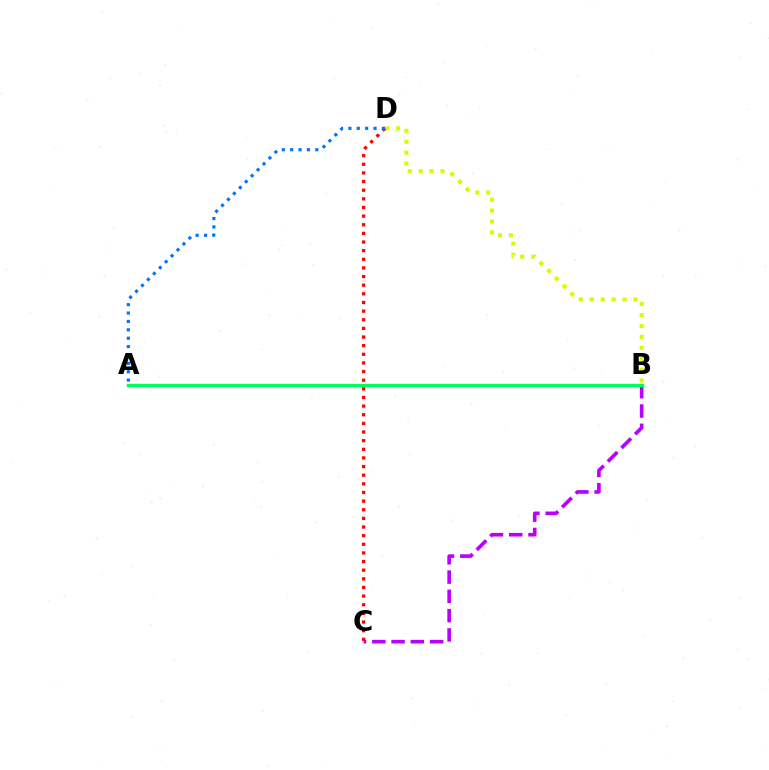{('B', 'D'): [{'color': '#d1ff00', 'line_style': 'dotted', 'thickness': 2.96}], ('B', 'C'): [{'color': '#b900ff', 'line_style': 'dashed', 'thickness': 2.62}], ('C', 'D'): [{'color': '#ff0000', 'line_style': 'dotted', 'thickness': 2.35}], ('A', 'B'): [{'color': '#00ff5c', 'line_style': 'solid', 'thickness': 2.43}], ('A', 'D'): [{'color': '#0074ff', 'line_style': 'dotted', 'thickness': 2.28}]}